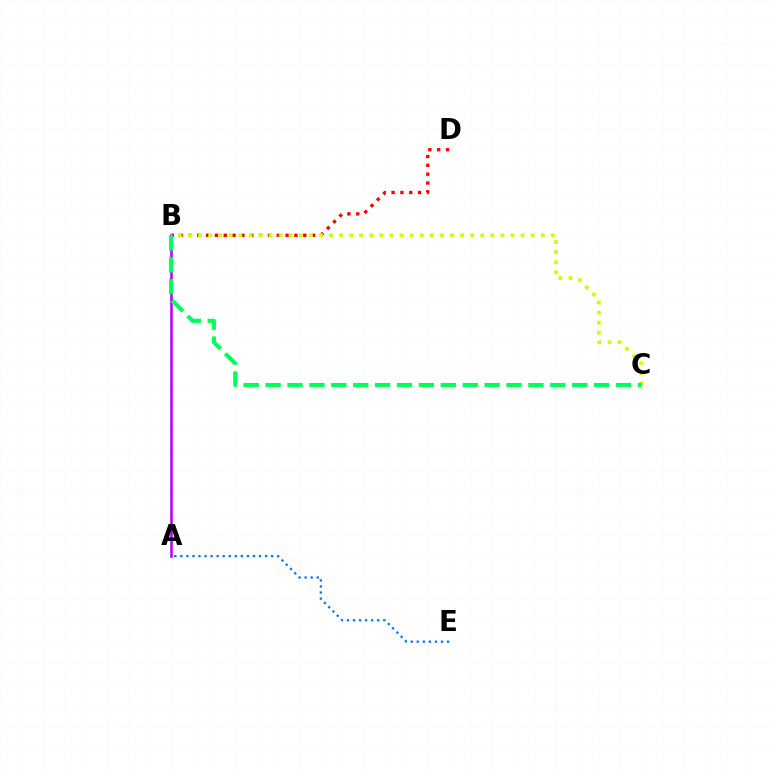{('B', 'D'): [{'color': '#ff0000', 'line_style': 'dotted', 'thickness': 2.4}], ('A', 'B'): [{'color': '#b900ff', 'line_style': 'solid', 'thickness': 1.85}], ('B', 'C'): [{'color': '#d1ff00', 'line_style': 'dotted', 'thickness': 2.74}, {'color': '#00ff5c', 'line_style': 'dashed', 'thickness': 2.98}], ('A', 'E'): [{'color': '#0074ff', 'line_style': 'dotted', 'thickness': 1.64}]}